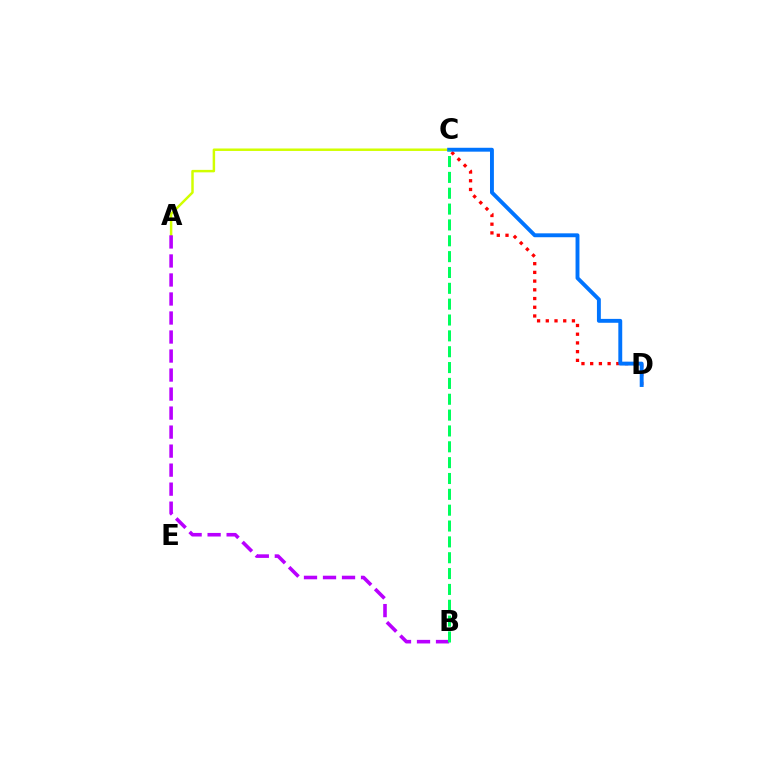{('C', 'D'): [{'color': '#ff0000', 'line_style': 'dotted', 'thickness': 2.37}, {'color': '#0074ff', 'line_style': 'solid', 'thickness': 2.8}], ('A', 'C'): [{'color': '#d1ff00', 'line_style': 'solid', 'thickness': 1.78}], ('A', 'B'): [{'color': '#b900ff', 'line_style': 'dashed', 'thickness': 2.58}], ('B', 'C'): [{'color': '#00ff5c', 'line_style': 'dashed', 'thickness': 2.15}]}